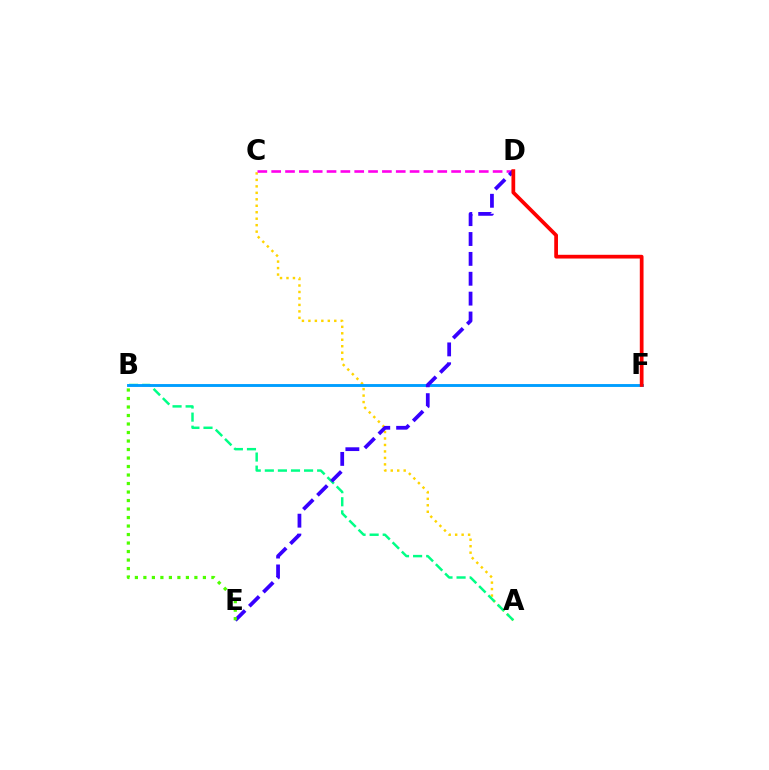{('A', 'C'): [{'color': '#ffd500', 'line_style': 'dotted', 'thickness': 1.76}], ('C', 'D'): [{'color': '#ff00ed', 'line_style': 'dashed', 'thickness': 1.88}], ('A', 'B'): [{'color': '#00ff86', 'line_style': 'dashed', 'thickness': 1.78}], ('B', 'F'): [{'color': '#009eff', 'line_style': 'solid', 'thickness': 2.08}], ('D', 'E'): [{'color': '#3700ff', 'line_style': 'dashed', 'thickness': 2.7}], ('B', 'E'): [{'color': '#4fff00', 'line_style': 'dotted', 'thickness': 2.31}], ('D', 'F'): [{'color': '#ff0000', 'line_style': 'solid', 'thickness': 2.69}]}